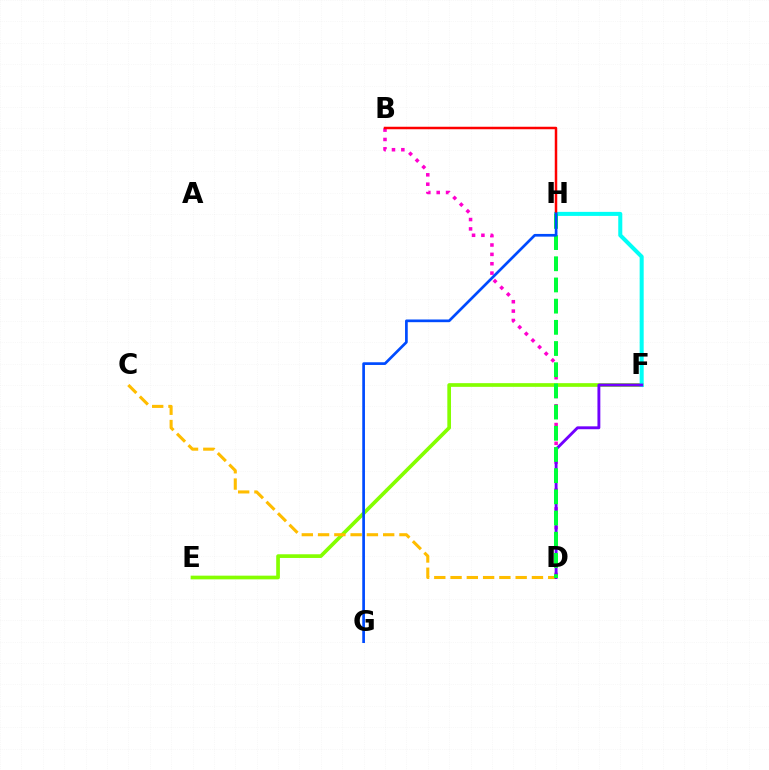{('B', 'D'): [{'color': '#ff00cf', 'line_style': 'dotted', 'thickness': 2.55}], ('E', 'F'): [{'color': '#84ff00', 'line_style': 'solid', 'thickness': 2.65}], ('C', 'D'): [{'color': '#ffbd00', 'line_style': 'dashed', 'thickness': 2.21}], ('F', 'H'): [{'color': '#00fff6', 'line_style': 'solid', 'thickness': 2.91}], ('B', 'H'): [{'color': '#ff0000', 'line_style': 'solid', 'thickness': 1.8}], ('D', 'F'): [{'color': '#7200ff', 'line_style': 'solid', 'thickness': 2.08}], ('D', 'H'): [{'color': '#00ff39', 'line_style': 'dashed', 'thickness': 2.88}], ('G', 'H'): [{'color': '#004bff', 'line_style': 'solid', 'thickness': 1.94}]}